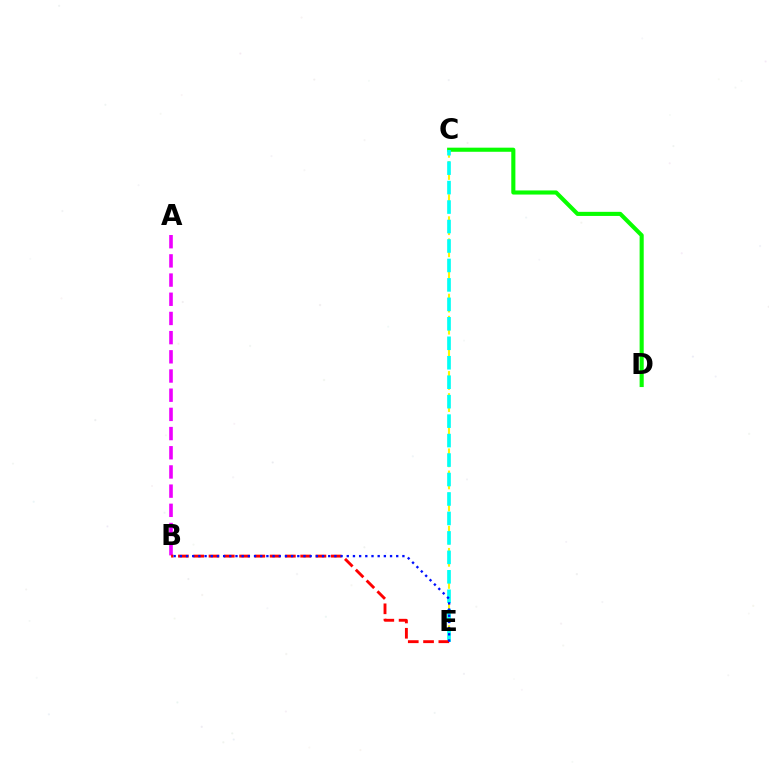{('C', 'E'): [{'color': '#fcf500', 'line_style': 'dashed', 'thickness': 1.5}, {'color': '#00fff6', 'line_style': 'dashed', 'thickness': 2.64}], ('A', 'B'): [{'color': '#ee00ff', 'line_style': 'dashed', 'thickness': 2.61}], ('C', 'D'): [{'color': '#08ff00', 'line_style': 'solid', 'thickness': 2.95}], ('B', 'E'): [{'color': '#ff0000', 'line_style': 'dashed', 'thickness': 2.08}, {'color': '#0010ff', 'line_style': 'dotted', 'thickness': 1.68}]}